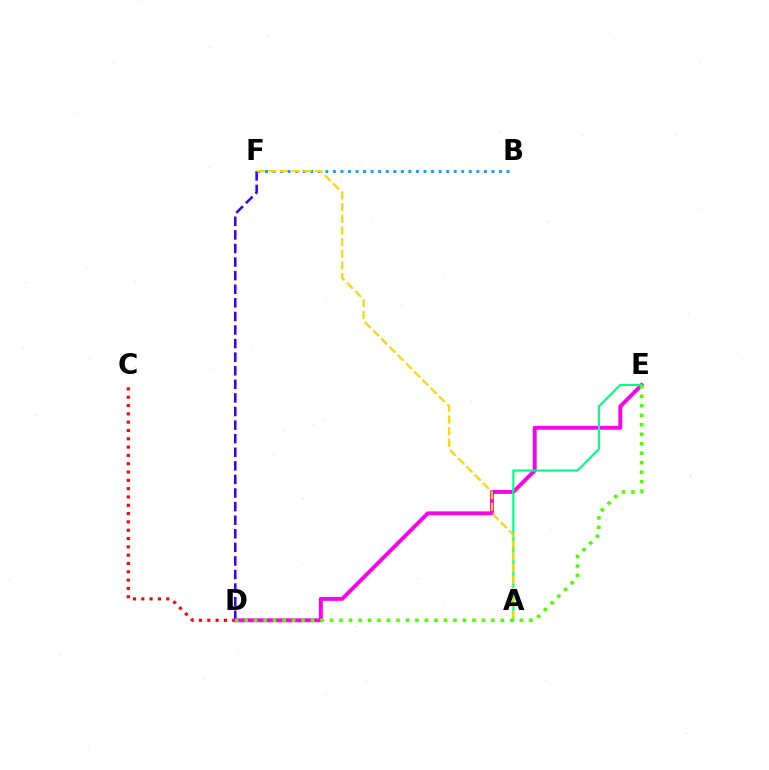{('C', 'D'): [{'color': '#ff0000', 'line_style': 'dotted', 'thickness': 2.26}], ('D', 'F'): [{'color': '#3700ff', 'line_style': 'dashed', 'thickness': 1.85}], ('D', 'E'): [{'color': '#ff00ed', 'line_style': 'solid', 'thickness': 2.81}, {'color': '#4fff00', 'line_style': 'dotted', 'thickness': 2.58}], ('B', 'F'): [{'color': '#009eff', 'line_style': 'dotted', 'thickness': 2.05}], ('A', 'E'): [{'color': '#00ff86', 'line_style': 'solid', 'thickness': 1.53}], ('A', 'F'): [{'color': '#ffd500', 'line_style': 'dashed', 'thickness': 1.58}]}